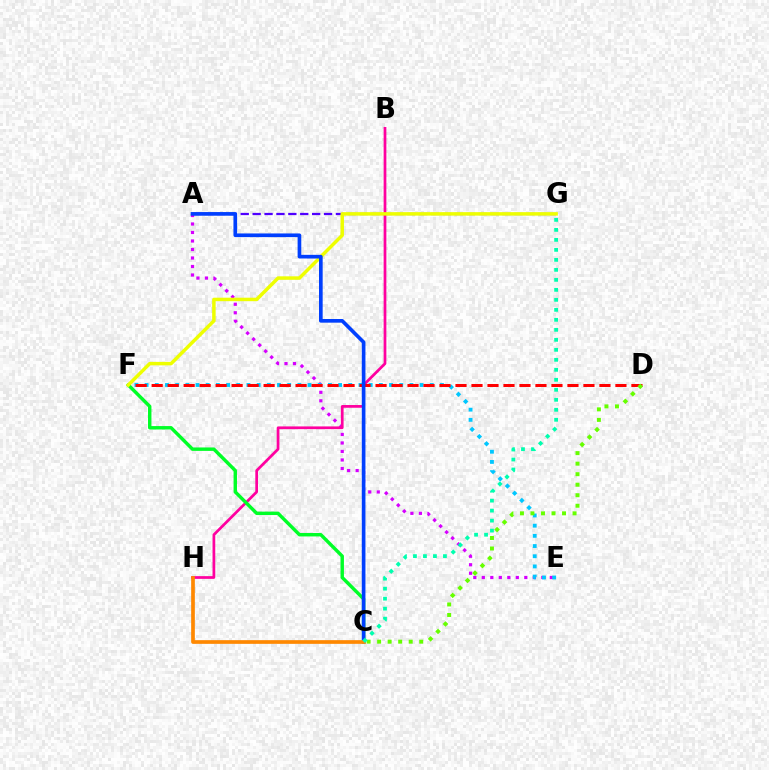{('A', 'E'): [{'color': '#d600ff', 'line_style': 'dotted', 'thickness': 2.31}], ('B', 'H'): [{'color': '#ff00a0', 'line_style': 'solid', 'thickness': 1.96}], ('E', 'F'): [{'color': '#00c7ff', 'line_style': 'dotted', 'thickness': 2.77}], ('A', 'G'): [{'color': '#4f00ff', 'line_style': 'dashed', 'thickness': 1.62}], ('D', 'F'): [{'color': '#ff0000', 'line_style': 'dashed', 'thickness': 2.17}], ('C', 'F'): [{'color': '#00ff27', 'line_style': 'solid', 'thickness': 2.46}], ('F', 'G'): [{'color': '#eeff00', 'line_style': 'solid', 'thickness': 2.5}], ('A', 'C'): [{'color': '#003fff', 'line_style': 'solid', 'thickness': 2.64}], ('C', 'D'): [{'color': '#66ff00', 'line_style': 'dotted', 'thickness': 2.86}], ('C', 'H'): [{'color': '#ff8800', 'line_style': 'solid', 'thickness': 2.65}], ('C', 'G'): [{'color': '#00ffaf', 'line_style': 'dotted', 'thickness': 2.72}]}